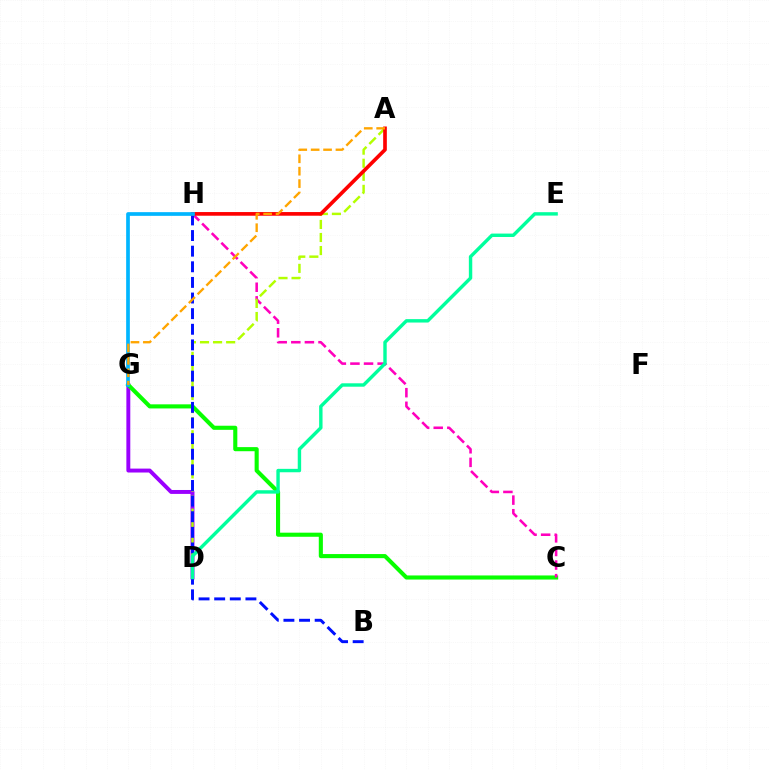{('D', 'G'): [{'color': '#9b00ff', 'line_style': 'solid', 'thickness': 2.82}], ('C', 'G'): [{'color': '#08ff00', 'line_style': 'solid', 'thickness': 2.95}], ('C', 'H'): [{'color': '#ff00bd', 'line_style': 'dashed', 'thickness': 1.85}], ('A', 'D'): [{'color': '#b3ff00', 'line_style': 'dashed', 'thickness': 1.77}], ('B', 'H'): [{'color': '#0010ff', 'line_style': 'dashed', 'thickness': 2.12}], ('D', 'E'): [{'color': '#00ff9d', 'line_style': 'solid', 'thickness': 2.45}], ('A', 'H'): [{'color': '#ff0000', 'line_style': 'solid', 'thickness': 2.64}], ('G', 'H'): [{'color': '#00b5ff', 'line_style': 'solid', 'thickness': 2.66}], ('A', 'G'): [{'color': '#ffa500', 'line_style': 'dashed', 'thickness': 1.68}]}